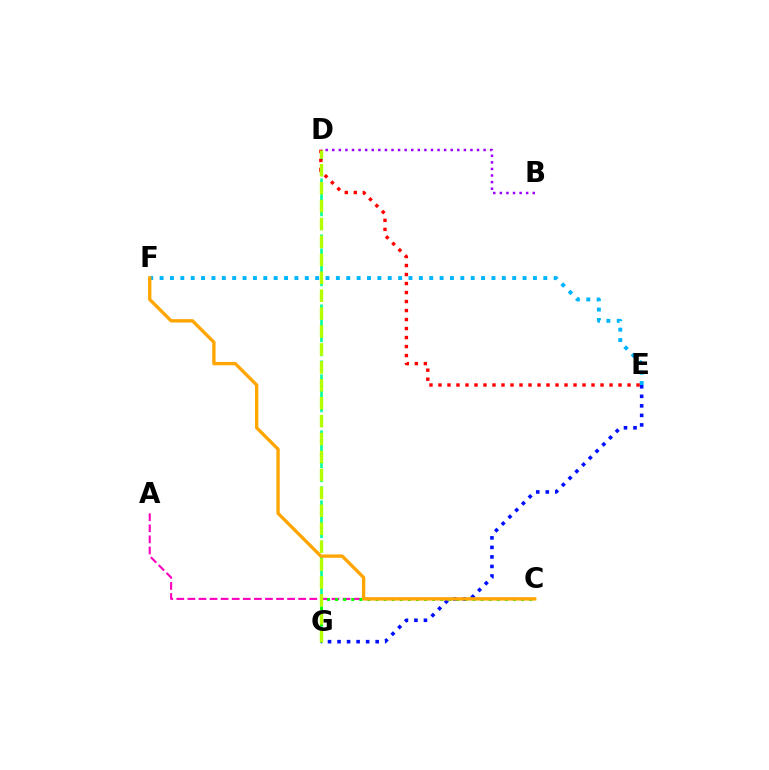{('A', 'C'): [{'color': '#ff00bd', 'line_style': 'dashed', 'thickness': 1.51}], ('D', 'G'): [{'color': '#00ff9d', 'line_style': 'dashed', 'thickness': 1.9}, {'color': '#b3ff00', 'line_style': 'dashed', 'thickness': 2.43}], ('C', 'G'): [{'color': '#08ff00', 'line_style': 'dotted', 'thickness': 2.2}], ('E', 'F'): [{'color': '#00b5ff', 'line_style': 'dotted', 'thickness': 2.82}], ('E', 'G'): [{'color': '#0010ff', 'line_style': 'dotted', 'thickness': 2.59}], ('B', 'D'): [{'color': '#9b00ff', 'line_style': 'dotted', 'thickness': 1.79}], ('D', 'E'): [{'color': '#ff0000', 'line_style': 'dotted', 'thickness': 2.45}], ('C', 'F'): [{'color': '#ffa500', 'line_style': 'solid', 'thickness': 2.4}]}